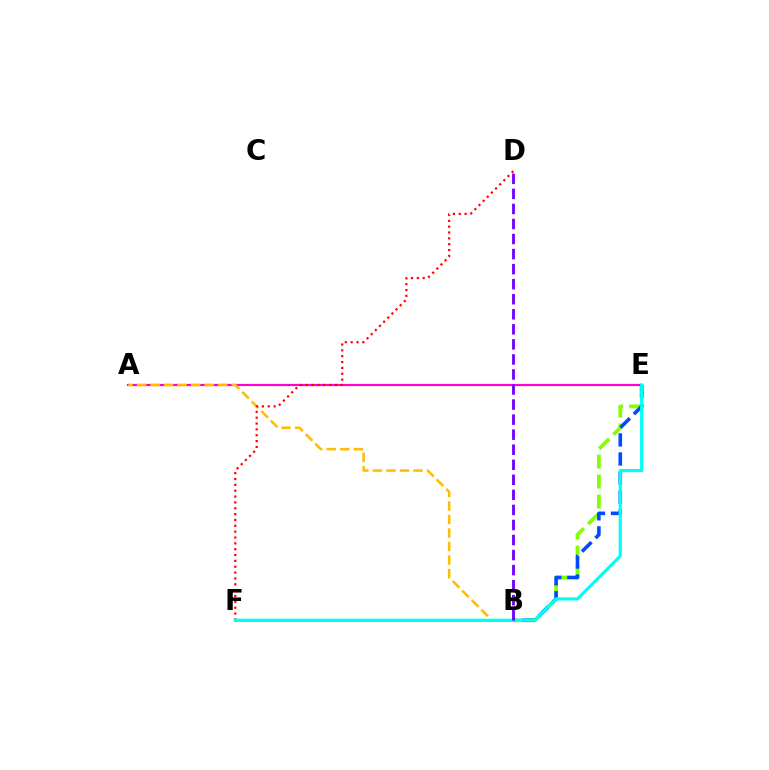{('B', 'E'): [{'color': '#84ff00', 'line_style': 'dashed', 'thickness': 2.71}, {'color': '#004bff', 'line_style': 'dashed', 'thickness': 2.59}], ('A', 'E'): [{'color': '#ff00cf', 'line_style': 'solid', 'thickness': 1.56}], ('B', 'F'): [{'color': '#00ff39', 'line_style': 'solid', 'thickness': 1.94}], ('A', 'B'): [{'color': '#ffbd00', 'line_style': 'dashed', 'thickness': 1.84}], ('D', 'F'): [{'color': '#ff0000', 'line_style': 'dotted', 'thickness': 1.59}], ('E', 'F'): [{'color': '#00fff6', 'line_style': 'solid', 'thickness': 2.27}], ('B', 'D'): [{'color': '#7200ff', 'line_style': 'dashed', 'thickness': 2.04}]}